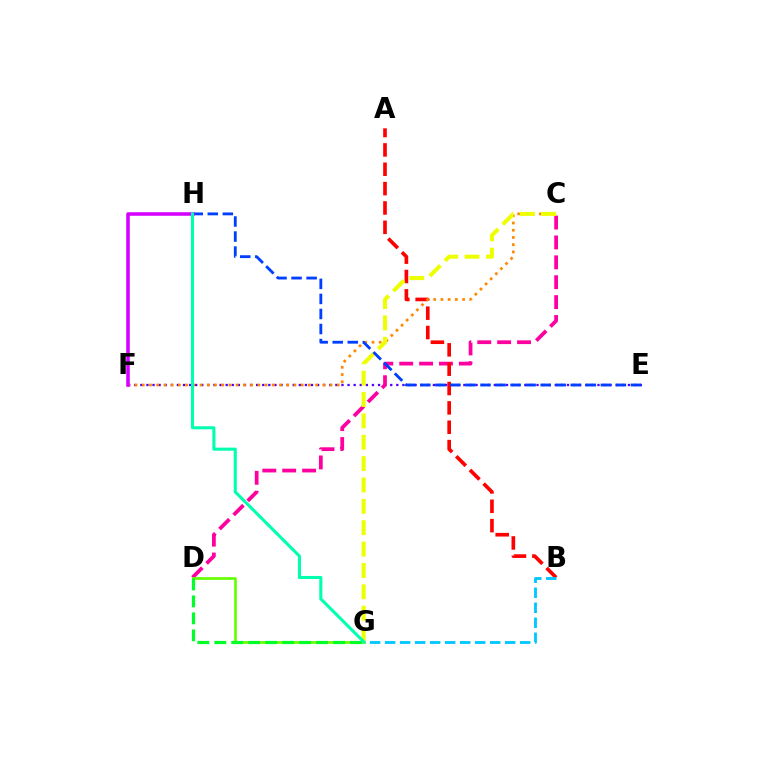{('E', 'F'): [{'color': '#4f00ff', 'line_style': 'dotted', 'thickness': 1.66}], ('C', 'D'): [{'color': '#ff00a0', 'line_style': 'dashed', 'thickness': 2.7}], ('A', 'B'): [{'color': '#ff0000', 'line_style': 'dashed', 'thickness': 2.63}], ('C', 'F'): [{'color': '#ff8800', 'line_style': 'dotted', 'thickness': 1.96}], ('C', 'G'): [{'color': '#eeff00', 'line_style': 'dashed', 'thickness': 2.9}], ('E', 'H'): [{'color': '#003fff', 'line_style': 'dashed', 'thickness': 2.04}], ('D', 'G'): [{'color': '#66ff00', 'line_style': 'solid', 'thickness': 1.93}, {'color': '#00ff27', 'line_style': 'dashed', 'thickness': 2.31}], ('B', 'G'): [{'color': '#00c7ff', 'line_style': 'dashed', 'thickness': 2.04}], ('F', 'H'): [{'color': '#d600ff', 'line_style': 'solid', 'thickness': 2.55}], ('G', 'H'): [{'color': '#00ffaf', 'line_style': 'solid', 'thickness': 2.22}]}